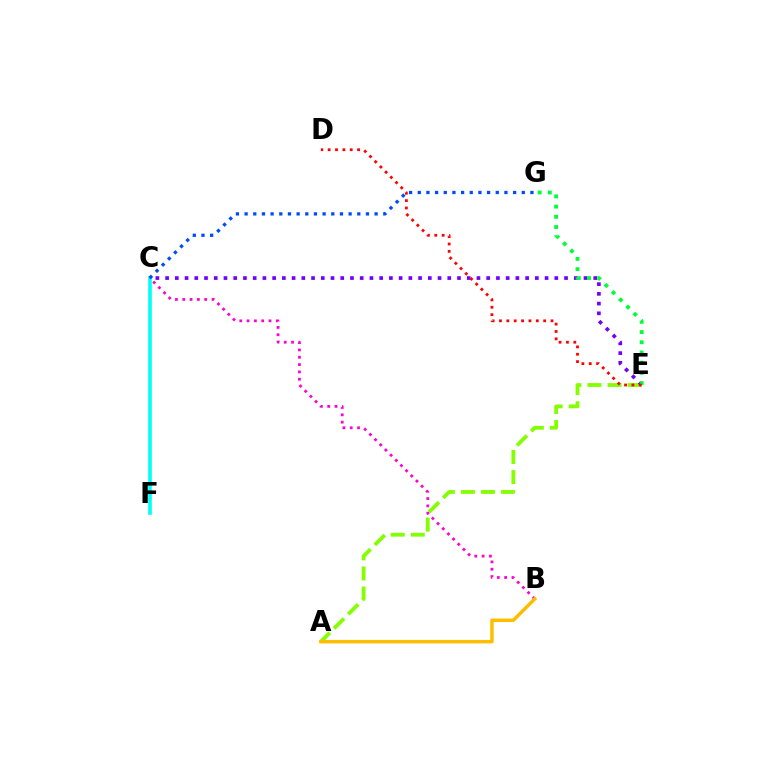{('C', 'F'): [{'color': '#00fff6', 'line_style': 'solid', 'thickness': 2.6}], ('A', 'E'): [{'color': '#84ff00', 'line_style': 'dashed', 'thickness': 2.73}], ('B', 'C'): [{'color': '#ff00cf', 'line_style': 'dotted', 'thickness': 1.99}], ('C', 'E'): [{'color': '#7200ff', 'line_style': 'dotted', 'thickness': 2.64}], ('C', 'G'): [{'color': '#004bff', 'line_style': 'dotted', 'thickness': 2.35}], ('A', 'B'): [{'color': '#ffbd00', 'line_style': 'solid', 'thickness': 2.49}], ('E', 'G'): [{'color': '#00ff39', 'line_style': 'dotted', 'thickness': 2.77}], ('D', 'E'): [{'color': '#ff0000', 'line_style': 'dotted', 'thickness': 2.0}]}